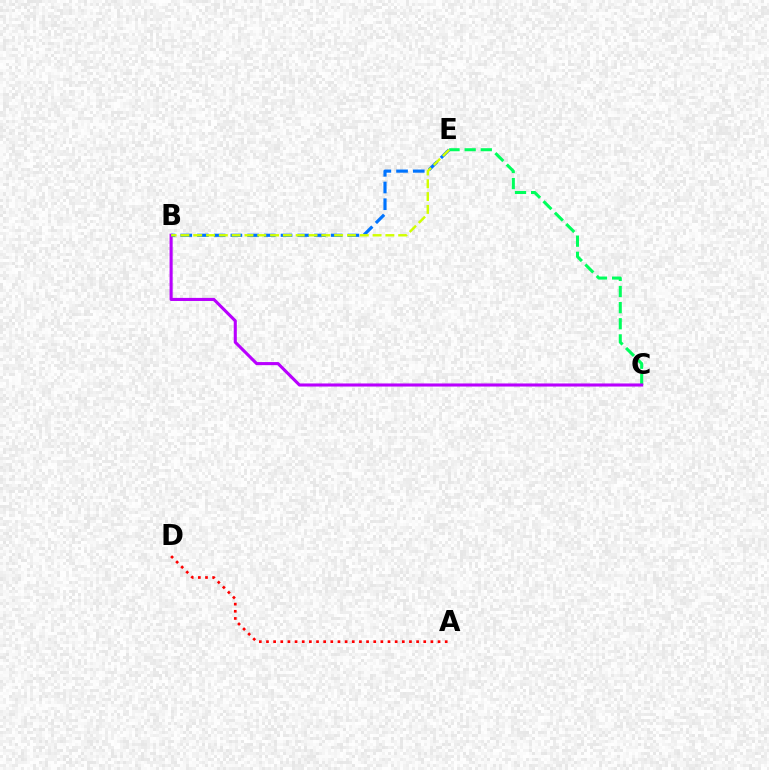{('C', 'E'): [{'color': '#00ff5c', 'line_style': 'dashed', 'thickness': 2.19}], ('B', 'C'): [{'color': '#b900ff', 'line_style': 'solid', 'thickness': 2.22}], ('A', 'D'): [{'color': '#ff0000', 'line_style': 'dotted', 'thickness': 1.94}], ('B', 'E'): [{'color': '#0074ff', 'line_style': 'dashed', 'thickness': 2.27}, {'color': '#d1ff00', 'line_style': 'dashed', 'thickness': 1.74}]}